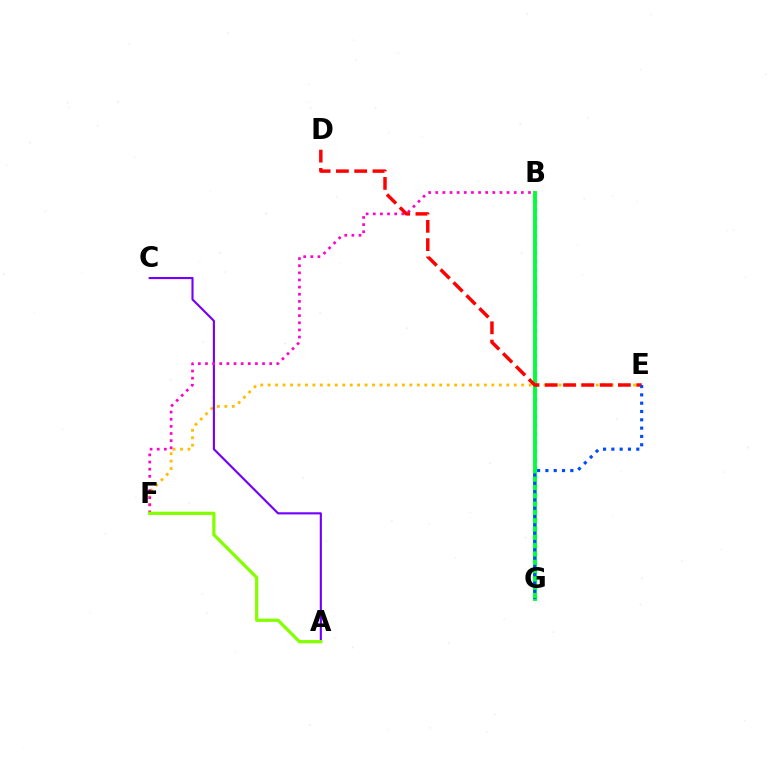{('E', 'F'): [{'color': '#ffbd00', 'line_style': 'dotted', 'thickness': 2.03}], ('A', 'C'): [{'color': '#7200ff', 'line_style': 'solid', 'thickness': 1.53}], ('B', 'G'): [{'color': '#00fff6', 'line_style': 'dotted', 'thickness': 2.34}, {'color': '#00ff39', 'line_style': 'solid', 'thickness': 2.81}], ('B', 'F'): [{'color': '#ff00cf', 'line_style': 'dotted', 'thickness': 1.94}], ('D', 'E'): [{'color': '#ff0000', 'line_style': 'dashed', 'thickness': 2.48}], ('A', 'F'): [{'color': '#84ff00', 'line_style': 'solid', 'thickness': 2.33}], ('E', 'G'): [{'color': '#004bff', 'line_style': 'dotted', 'thickness': 2.26}]}